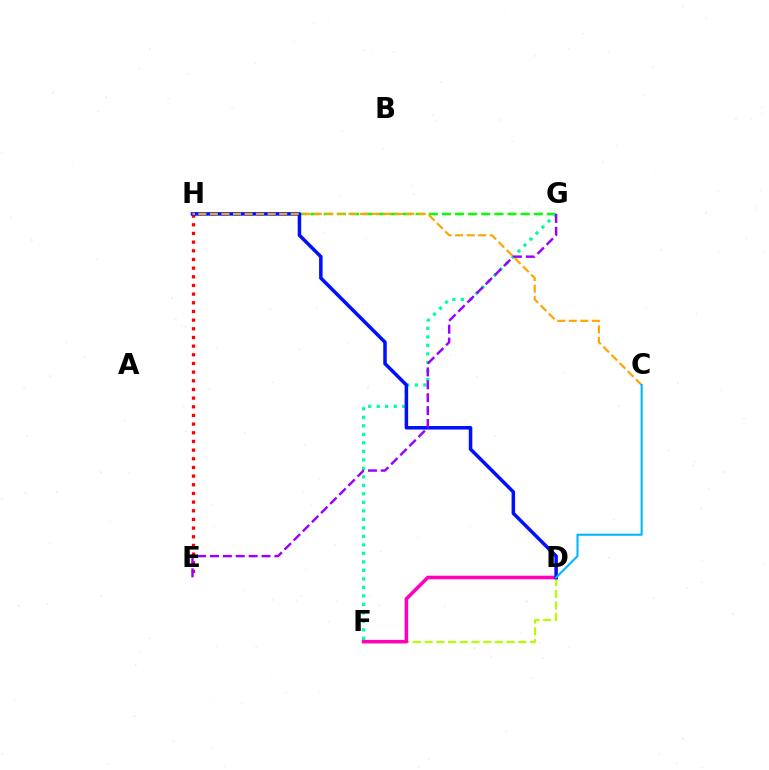{('G', 'H'): [{'color': '#08ff00', 'line_style': 'dashed', 'thickness': 1.78}], ('F', 'G'): [{'color': '#00ff9d', 'line_style': 'dotted', 'thickness': 2.31}], ('D', 'F'): [{'color': '#b3ff00', 'line_style': 'dashed', 'thickness': 1.59}, {'color': '#ff00bd', 'line_style': 'solid', 'thickness': 2.58}], ('E', 'H'): [{'color': '#ff0000', 'line_style': 'dotted', 'thickness': 2.35}], ('D', 'H'): [{'color': '#0010ff', 'line_style': 'solid', 'thickness': 2.53}], ('C', 'H'): [{'color': '#ffa500', 'line_style': 'dashed', 'thickness': 1.57}], ('C', 'D'): [{'color': '#00b5ff', 'line_style': 'solid', 'thickness': 1.51}], ('E', 'G'): [{'color': '#9b00ff', 'line_style': 'dashed', 'thickness': 1.75}]}